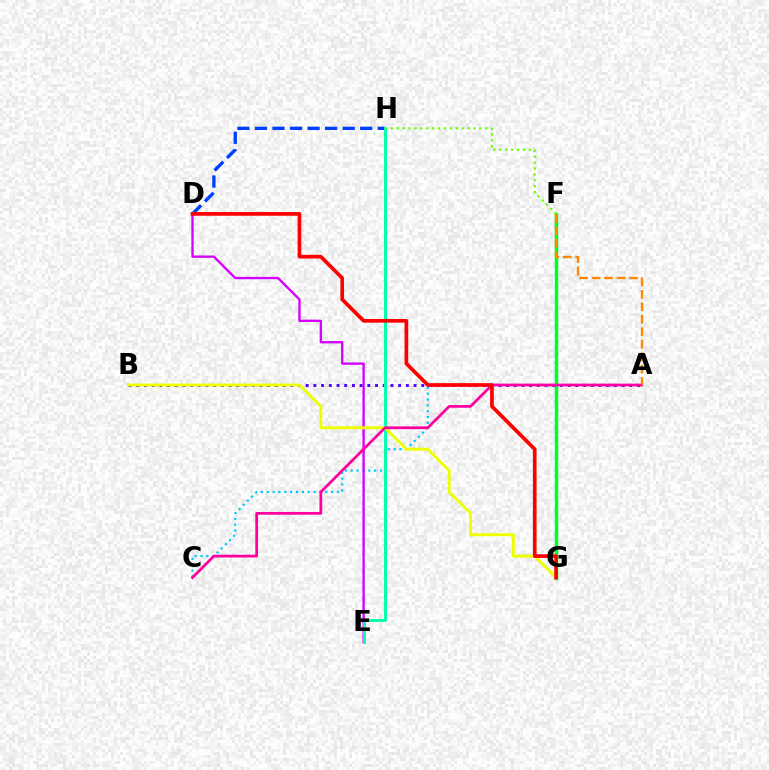{('D', 'H'): [{'color': '#003fff', 'line_style': 'dashed', 'thickness': 2.38}], ('A', 'C'): [{'color': '#00c7ff', 'line_style': 'dotted', 'thickness': 1.59}, {'color': '#ff00a0', 'line_style': 'solid', 'thickness': 1.97}], ('F', 'G'): [{'color': '#00ff27', 'line_style': 'solid', 'thickness': 2.52}], ('A', 'B'): [{'color': '#4f00ff', 'line_style': 'dotted', 'thickness': 2.09}], ('D', 'E'): [{'color': '#d600ff', 'line_style': 'solid', 'thickness': 1.69}], ('E', 'H'): [{'color': '#00ffaf', 'line_style': 'solid', 'thickness': 2.12}], ('B', 'G'): [{'color': '#eeff00', 'line_style': 'solid', 'thickness': 2.1}], ('F', 'H'): [{'color': '#66ff00', 'line_style': 'dotted', 'thickness': 1.6}], ('A', 'F'): [{'color': '#ff8800', 'line_style': 'dashed', 'thickness': 1.69}], ('D', 'G'): [{'color': '#ff0000', 'line_style': 'solid', 'thickness': 2.66}]}